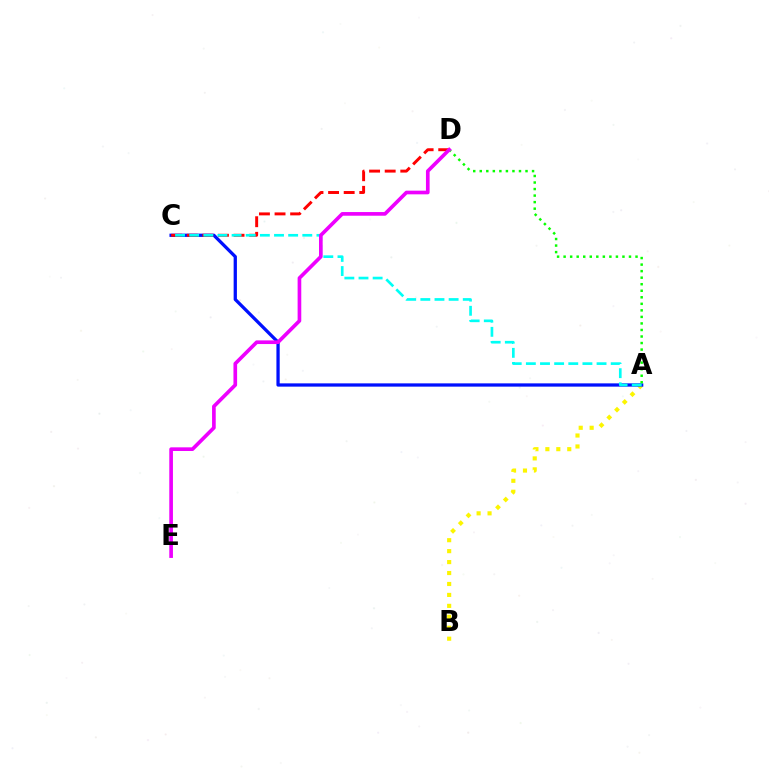{('A', 'B'): [{'color': '#fcf500', 'line_style': 'dotted', 'thickness': 2.97}], ('A', 'C'): [{'color': '#0010ff', 'line_style': 'solid', 'thickness': 2.36}, {'color': '#00fff6', 'line_style': 'dashed', 'thickness': 1.92}], ('C', 'D'): [{'color': '#ff0000', 'line_style': 'dashed', 'thickness': 2.12}], ('A', 'D'): [{'color': '#08ff00', 'line_style': 'dotted', 'thickness': 1.78}], ('D', 'E'): [{'color': '#ee00ff', 'line_style': 'solid', 'thickness': 2.64}]}